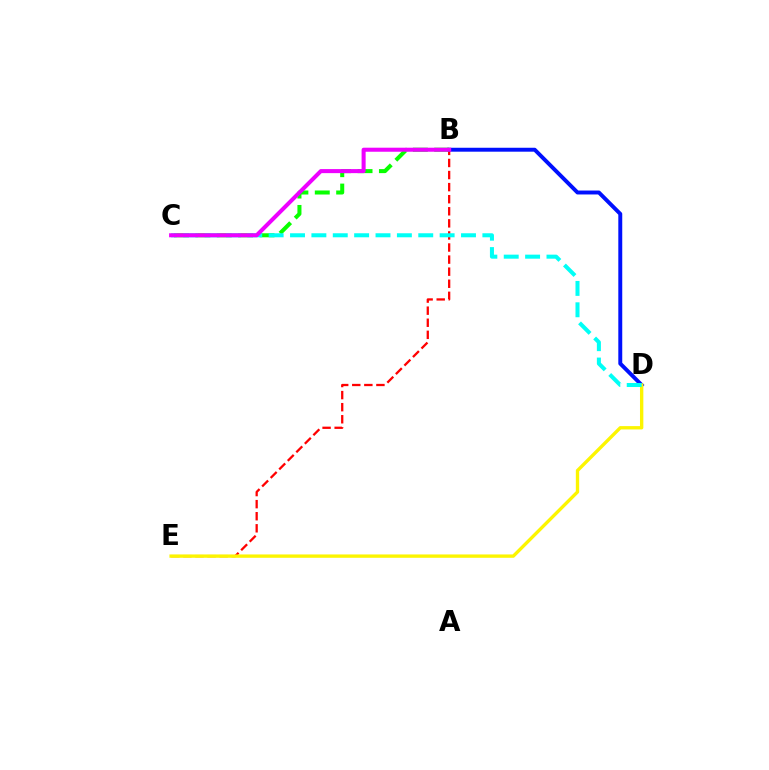{('B', 'E'): [{'color': '#ff0000', 'line_style': 'dashed', 'thickness': 1.64}], ('B', 'D'): [{'color': '#0010ff', 'line_style': 'solid', 'thickness': 2.83}], ('D', 'E'): [{'color': '#fcf500', 'line_style': 'solid', 'thickness': 2.41}], ('B', 'C'): [{'color': '#08ff00', 'line_style': 'dashed', 'thickness': 2.9}, {'color': '#ee00ff', 'line_style': 'solid', 'thickness': 2.91}], ('C', 'D'): [{'color': '#00fff6', 'line_style': 'dashed', 'thickness': 2.9}]}